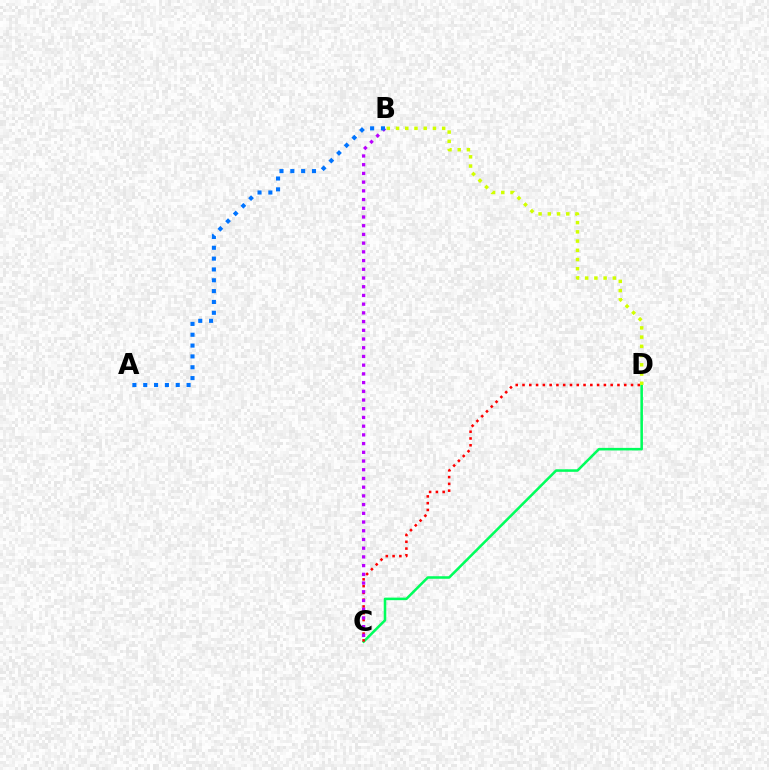{('C', 'D'): [{'color': '#00ff5c', 'line_style': 'solid', 'thickness': 1.84}, {'color': '#ff0000', 'line_style': 'dotted', 'thickness': 1.84}], ('B', 'D'): [{'color': '#d1ff00', 'line_style': 'dotted', 'thickness': 2.51}], ('B', 'C'): [{'color': '#b900ff', 'line_style': 'dotted', 'thickness': 2.37}], ('A', 'B'): [{'color': '#0074ff', 'line_style': 'dotted', 'thickness': 2.94}]}